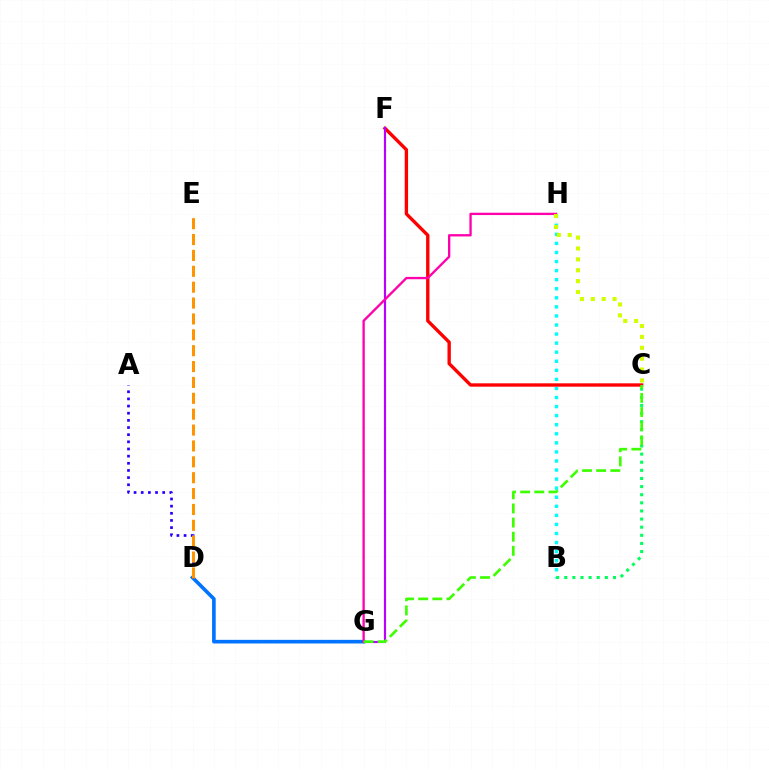{('B', 'H'): [{'color': '#00fff6', 'line_style': 'dotted', 'thickness': 2.46}], ('C', 'F'): [{'color': '#ff0000', 'line_style': 'solid', 'thickness': 2.42}], ('D', 'G'): [{'color': '#0074ff', 'line_style': 'solid', 'thickness': 2.61}], ('B', 'C'): [{'color': '#00ff5c', 'line_style': 'dotted', 'thickness': 2.21}], ('F', 'G'): [{'color': '#b900ff', 'line_style': 'solid', 'thickness': 1.56}], ('G', 'H'): [{'color': '#ff00ac', 'line_style': 'solid', 'thickness': 1.67}], ('C', 'G'): [{'color': '#3dff00', 'line_style': 'dashed', 'thickness': 1.92}], ('C', 'H'): [{'color': '#d1ff00', 'line_style': 'dotted', 'thickness': 2.96}], ('A', 'D'): [{'color': '#2500ff', 'line_style': 'dotted', 'thickness': 1.94}], ('D', 'E'): [{'color': '#ff9400', 'line_style': 'dashed', 'thickness': 2.16}]}